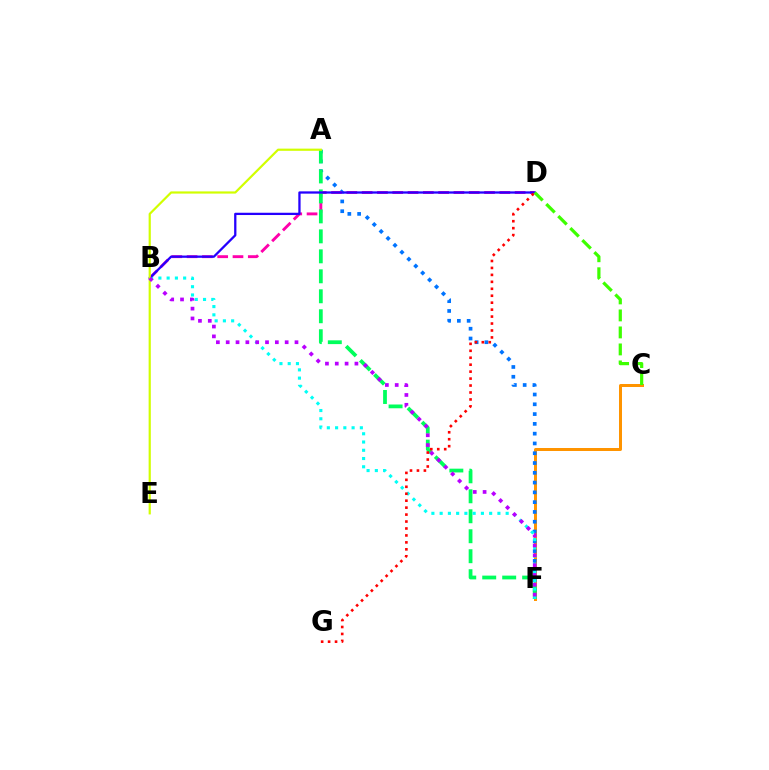{('C', 'F'): [{'color': '#ff9400', 'line_style': 'solid', 'thickness': 2.15}], ('A', 'F'): [{'color': '#0074ff', 'line_style': 'dotted', 'thickness': 2.66}, {'color': '#00ff5c', 'line_style': 'dashed', 'thickness': 2.71}], ('B', 'D'): [{'color': '#ff00ac', 'line_style': 'dashed', 'thickness': 2.08}, {'color': '#2500ff', 'line_style': 'solid', 'thickness': 1.64}], ('B', 'F'): [{'color': '#00fff6', 'line_style': 'dotted', 'thickness': 2.24}, {'color': '#b900ff', 'line_style': 'dotted', 'thickness': 2.67}], ('A', 'E'): [{'color': '#d1ff00', 'line_style': 'solid', 'thickness': 1.58}], ('D', 'G'): [{'color': '#ff0000', 'line_style': 'dotted', 'thickness': 1.89}], ('C', 'D'): [{'color': '#3dff00', 'line_style': 'dashed', 'thickness': 2.31}]}